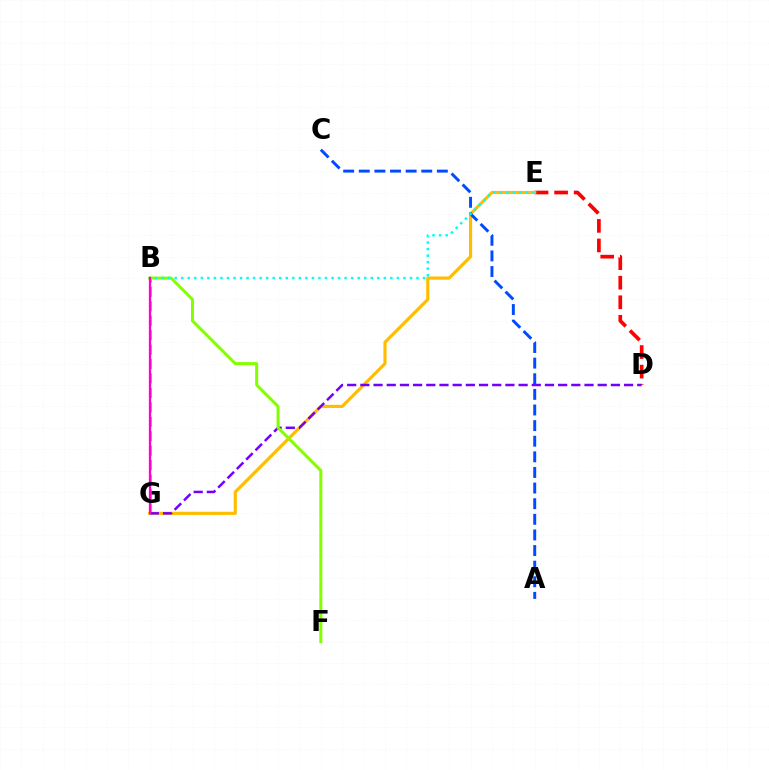{('D', 'E'): [{'color': '#ff0000', 'line_style': 'dashed', 'thickness': 2.66}], ('E', 'G'): [{'color': '#ffbd00', 'line_style': 'solid', 'thickness': 2.27}], ('A', 'C'): [{'color': '#004bff', 'line_style': 'dashed', 'thickness': 2.12}], ('B', 'G'): [{'color': '#00ff39', 'line_style': 'dashed', 'thickness': 1.96}, {'color': '#ff00cf', 'line_style': 'solid', 'thickness': 1.66}], ('D', 'G'): [{'color': '#7200ff', 'line_style': 'dashed', 'thickness': 1.79}], ('B', 'F'): [{'color': '#84ff00', 'line_style': 'solid', 'thickness': 2.17}], ('B', 'E'): [{'color': '#00fff6', 'line_style': 'dotted', 'thickness': 1.78}]}